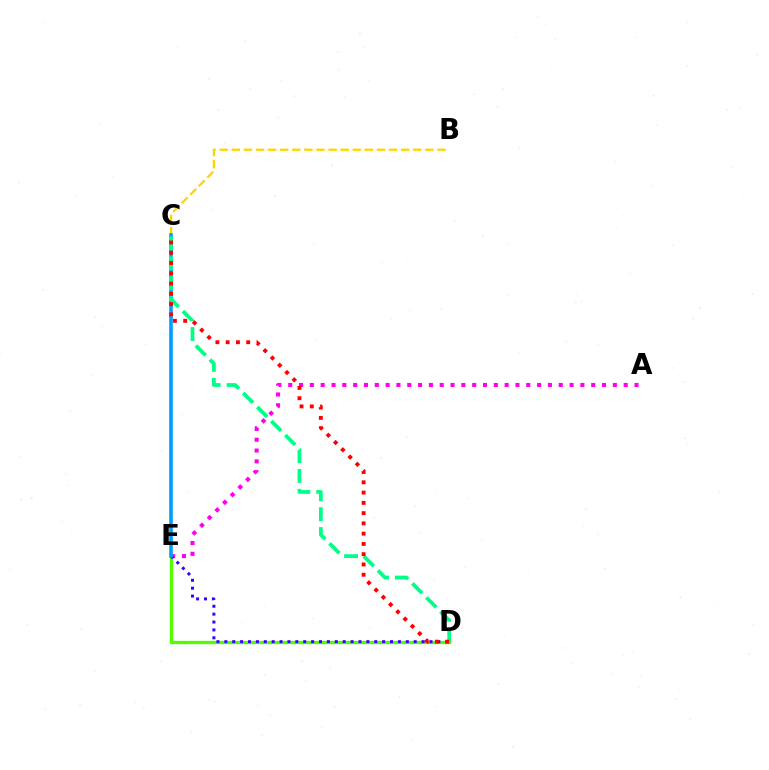{('A', 'E'): [{'color': '#ff00ed', 'line_style': 'dotted', 'thickness': 2.94}], ('D', 'E'): [{'color': '#4fff00', 'line_style': 'solid', 'thickness': 2.39}, {'color': '#3700ff', 'line_style': 'dotted', 'thickness': 2.14}], ('B', 'C'): [{'color': '#ffd500', 'line_style': 'dashed', 'thickness': 1.64}], ('C', 'E'): [{'color': '#009eff', 'line_style': 'solid', 'thickness': 2.6}], ('C', 'D'): [{'color': '#00ff86', 'line_style': 'dashed', 'thickness': 2.7}, {'color': '#ff0000', 'line_style': 'dotted', 'thickness': 2.79}]}